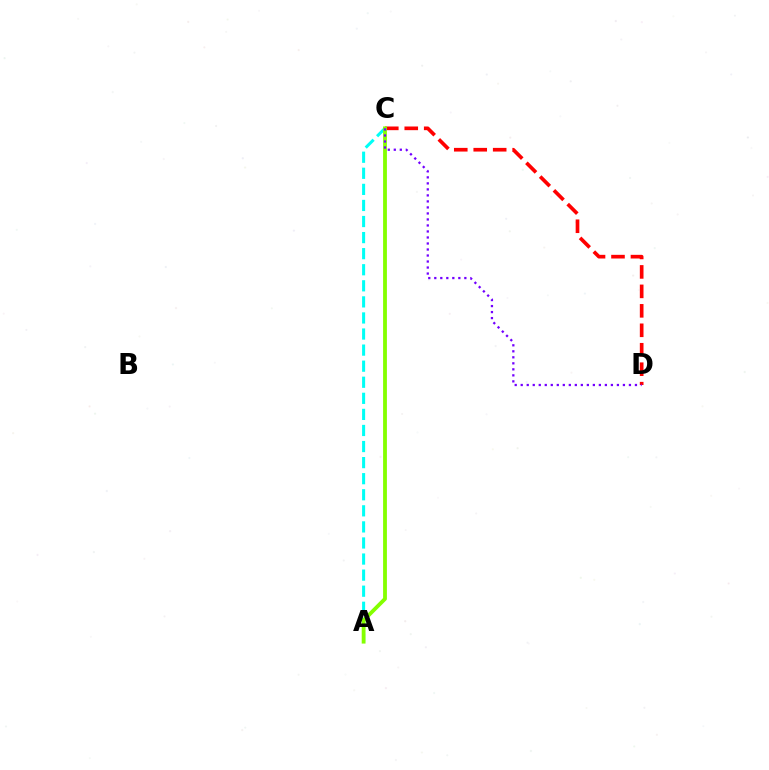{('A', 'C'): [{'color': '#00fff6', 'line_style': 'dashed', 'thickness': 2.18}, {'color': '#84ff00', 'line_style': 'solid', 'thickness': 2.74}], ('C', 'D'): [{'color': '#ff0000', 'line_style': 'dashed', 'thickness': 2.64}, {'color': '#7200ff', 'line_style': 'dotted', 'thickness': 1.63}]}